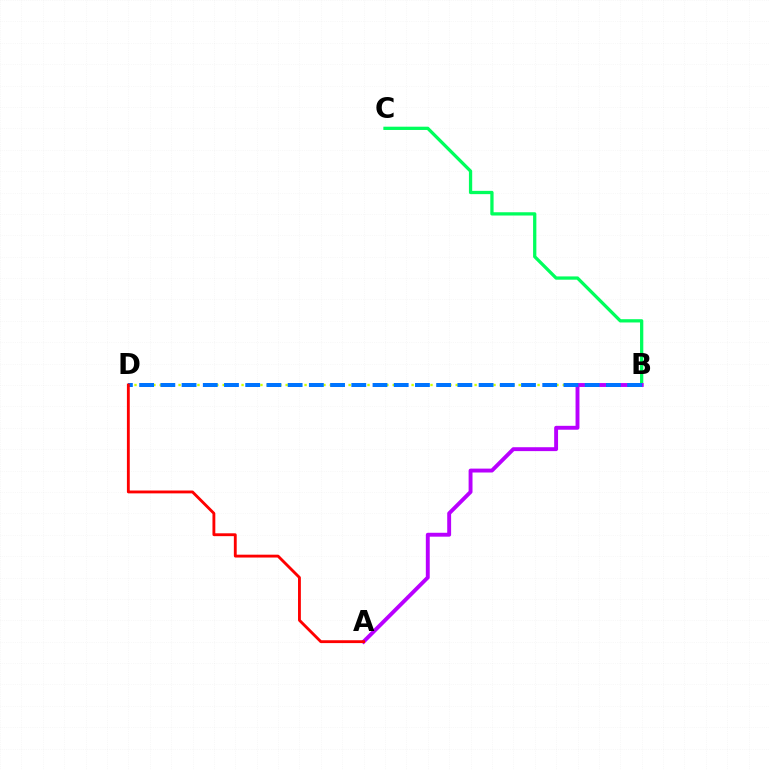{('B', 'D'): [{'color': '#d1ff00', 'line_style': 'dotted', 'thickness': 1.71}, {'color': '#0074ff', 'line_style': 'dashed', 'thickness': 2.88}], ('B', 'C'): [{'color': '#00ff5c', 'line_style': 'solid', 'thickness': 2.36}], ('A', 'B'): [{'color': '#b900ff', 'line_style': 'solid', 'thickness': 2.81}], ('A', 'D'): [{'color': '#ff0000', 'line_style': 'solid', 'thickness': 2.05}]}